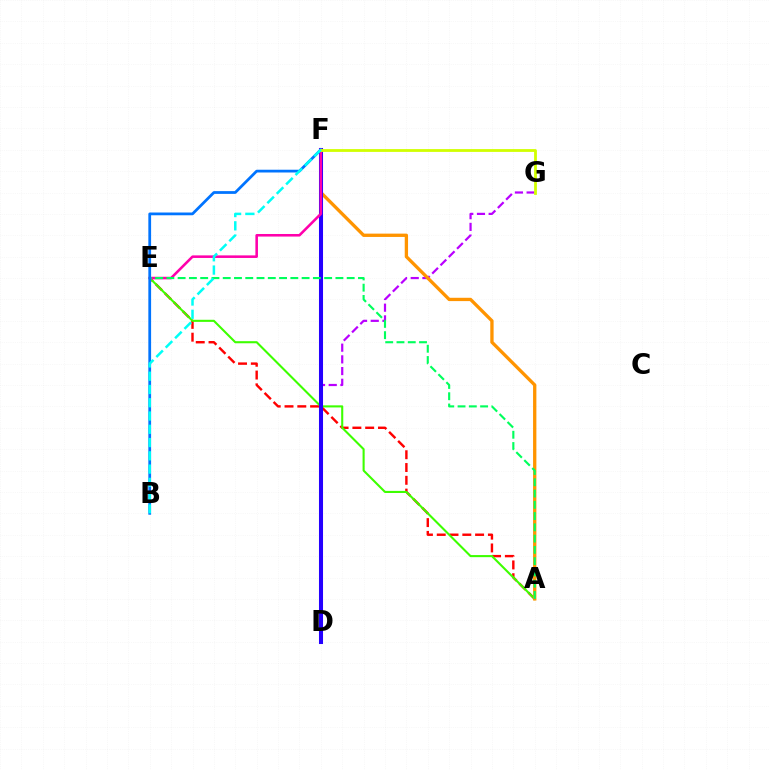{('A', 'E'): [{'color': '#ff0000', 'line_style': 'dashed', 'thickness': 1.74}, {'color': '#3dff00', 'line_style': 'solid', 'thickness': 1.51}, {'color': '#00ff5c', 'line_style': 'dashed', 'thickness': 1.53}], ('D', 'G'): [{'color': '#b900ff', 'line_style': 'dashed', 'thickness': 1.59}], ('A', 'F'): [{'color': '#ff9400', 'line_style': 'solid', 'thickness': 2.39}], ('D', 'F'): [{'color': '#2500ff', 'line_style': 'solid', 'thickness': 2.92}], ('E', 'F'): [{'color': '#ff00ac', 'line_style': 'solid', 'thickness': 1.85}], ('B', 'F'): [{'color': '#0074ff', 'line_style': 'solid', 'thickness': 1.99}, {'color': '#00fff6', 'line_style': 'dashed', 'thickness': 1.8}], ('F', 'G'): [{'color': '#d1ff00', 'line_style': 'solid', 'thickness': 2.01}]}